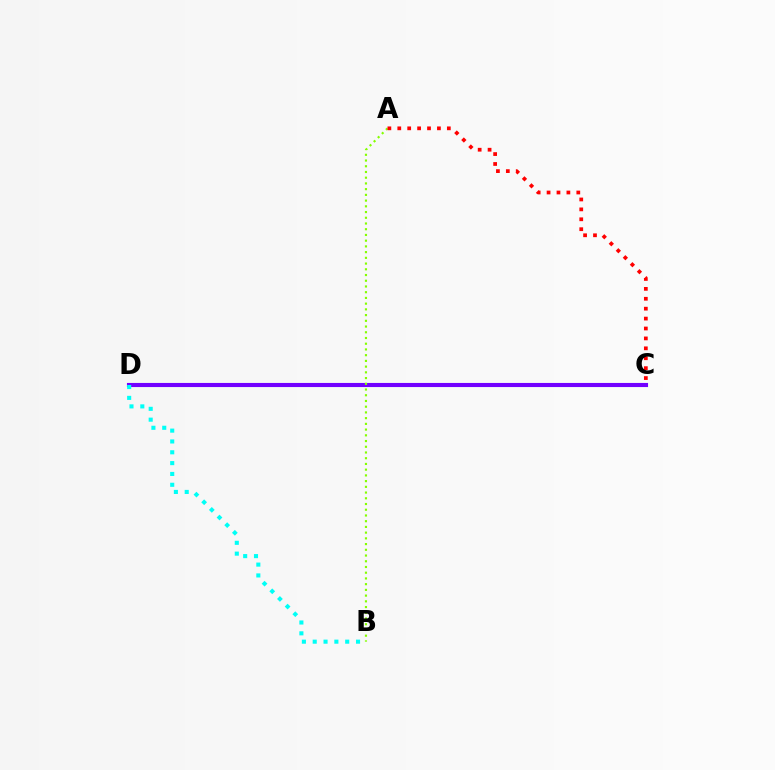{('C', 'D'): [{'color': '#7200ff', 'line_style': 'solid', 'thickness': 2.96}], ('B', 'D'): [{'color': '#00fff6', 'line_style': 'dotted', 'thickness': 2.94}], ('A', 'B'): [{'color': '#84ff00', 'line_style': 'dotted', 'thickness': 1.56}], ('A', 'C'): [{'color': '#ff0000', 'line_style': 'dotted', 'thickness': 2.69}]}